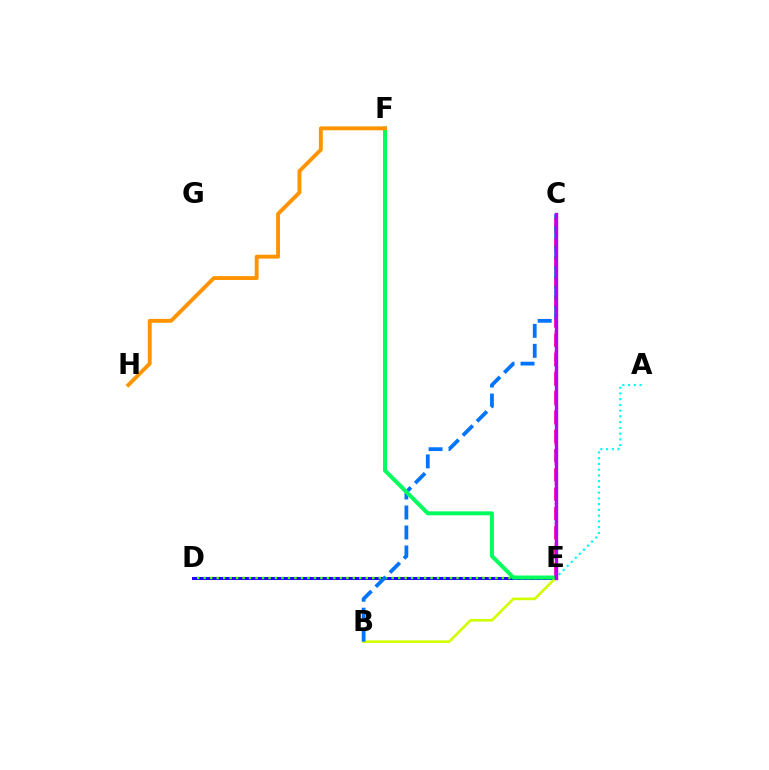{('D', 'E'): [{'color': '#2500ff', 'line_style': 'solid', 'thickness': 2.18}, {'color': '#3dff00', 'line_style': 'dotted', 'thickness': 1.76}], ('A', 'E'): [{'color': '#00fff6', 'line_style': 'dotted', 'thickness': 1.56}], ('B', 'E'): [{'color': '#d1ff00', 'line_style': 'solid', 'thickness': 1.89}], ('C', 'E'): [{'color': '#ff00ac', 'line_style': 'dashed', 'thickness': 2.62}, {'color': '#ff0000', 'line_style': 'dotted', 'thickness': 1.8}, {'color': '#b900ff', 'line_style': 'solid', 'thickness': 2.43}], ('B', 'C'): [{'color': '#0074ff', 'line_style': 'dashed', 'thickness': 2.72}], ('E', 'F'): [{'color': '#00ff5c', 'line_style': 'solid', 'thickness': 2.86}], ('F', 'H'): [{'color': '#ff9400', 'line_style': 'solid', 'thickness': 2.81}]}